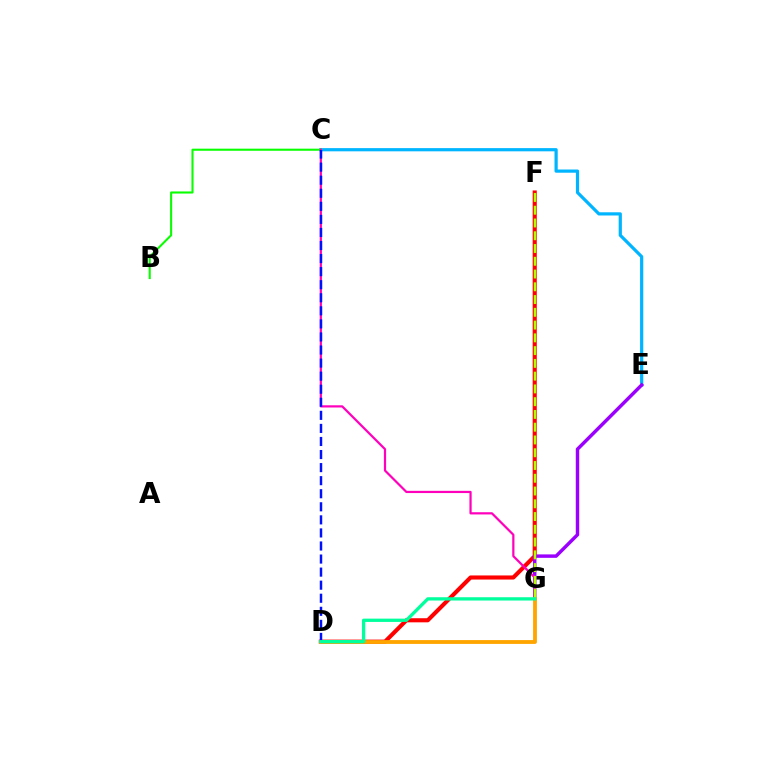{('D', 'F'): [{'color': '#ff0000', 'line_style': 'solid', 'thickness': 2.95}], ('C', 'E'): [{'color': '#00b5ff', 'line_style': 'solid', 'thickness': 2.31}], ('E', 'G'): [{'color': '#9b00ff', 'line_style': 'solid', 'thickness': 2.48}], ('B', 'C'): [{'color': '#08ff00', 'line_style': 'solid', 'thickness': 1.5}], ('C', 'G'): [{'color': '#ff00bd', 'line_style': 'solid', 'thickness': 1.6}], ('D', 'G'): [{'color': '#ffa500', 'line_style': 'solid', 'thickness': 2.75}, {'color': '#00ff9d', 'line_style': 'solid', 'thickness': 2.37}], ('F', 'G'): [{'color': '#b3ff00', 'line_style': 'dashed', 'thickness': 1.73}], ('C', 'D'): [{'color': '#0010ff', 'line_style': 'dashed', 'thickness': 1.77}]}